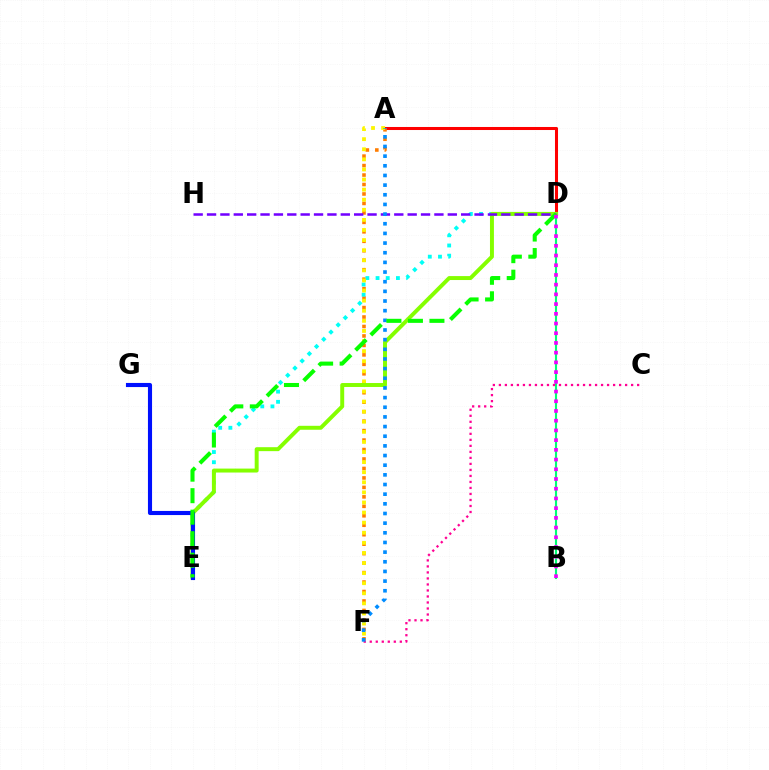{('A', 'D'): [{'color': '#ff0000', 'line_style': 'solid', 'thickness': 2.19}], ('A', 'F'): [{'color': '#ff7c00', 'line_style': 'dotted', 'thickness': 2.57}, {'color': '#fcf500', 'line_style': 'dotted', 'thickness': 2.74}, {'color': '#008cff', 'line_style': 'dotted', 'thickness': 2.62}], ('D', 'E'): [{'color': '#00fff6', 'line_style': 'dotted', 'thickness': 2.77}, {'color': '#84ff00', 'line_style': 'solid', 'thickness': 2.84}, {'color': '#08ff00', 'line_style': 'dashed', 'thickness': 2.92}], ('B', 'D'): [{'color': '#00ff74', 'line_style': 'solid', 'thickness': 1.53}, {'color': '#ee00ff', 'line_style': 'dotted', 'thickness': 2.64}], ('E', 'G'): [{'color': '#0010ff', 'line_style': 'solid', 'thickness': 2.96}], ('D', 'H'): [{'color': '#7200ff', 'line_style': 'dashed', 'thickness': 1.82}], ('C', 'F'): [{'color': '#ff0094', 'line_style': 'dotted', 'thickness': 1.63}]}